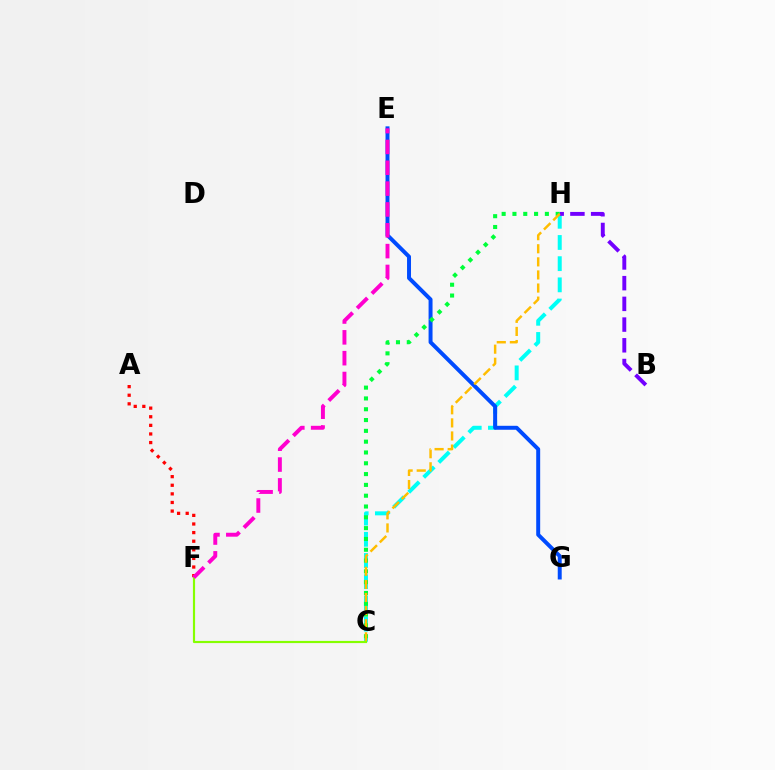{('C', 'H'): [{'color': '#00fff6', 'line_style': 'dashed', 'thickness': 2.88}, {'color': '#00ff39', 'line_style': 'dotted', 'thickness': 2.94}, {'color': '#ffbd00', 'line_style': 'dashed', 'thickness': 1.78}], ('A', 'F'): [{'color': '#ff0000', 'line_style': 'dotted', 'thickness': 2.34}], ('B', 'H'): [{'color': '#7200ff', 'line_style': 'dashed', 'thickness': 2.81}], ('E', 'G'): [{'color': '#004bff', 'line_style': 'solid', 'thickness': 2.85}], ('C', 'F'): [{'color': '#84ff00', 'line_style': 'solid', 'thickness': 1.56}], ('E', 'F'): [{'color': '#ff00cf', 'line_style': 'dashed', 'thickness': 2.83}]}